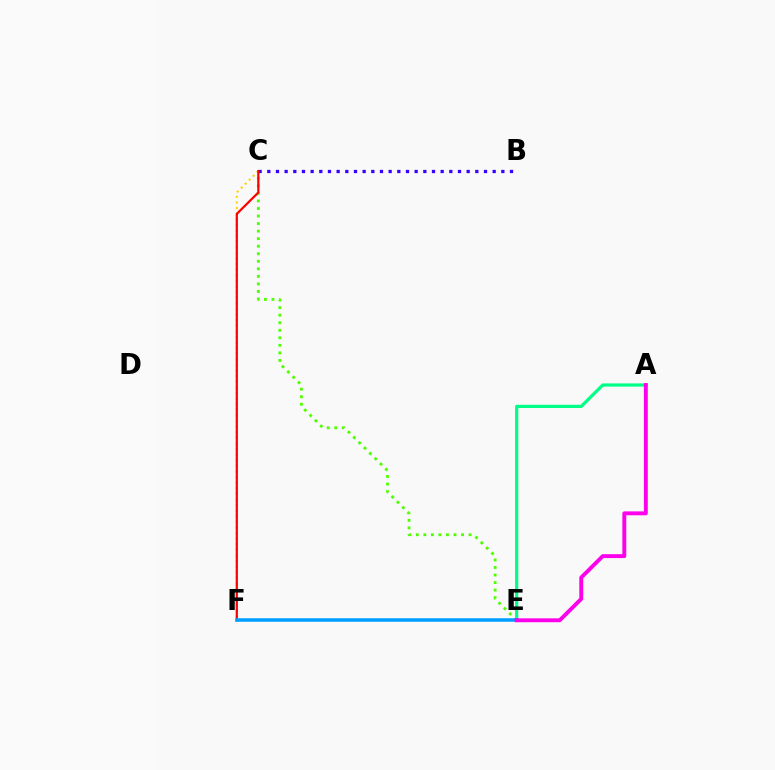{('C', 'E'): [{'color': '#4fff00', 'line_style': 'dotted', 'thickness': 2.05}], ('C', 'F'): [{'color': '#ffd500', 'line_style': 'dotted', 'thickness': 1.52}, {'color': '#ff0000', 'line_style': 'solid', 'thickness': 1.6}], ('A', 'E'): [{'color': '#00ff86', 'line_style': 'solid', 'thickness': 2.3}, {'color': '#ff00ed', 'line_style': 'solid', 'thickness': 2.81}], ('B', 'C'): [{'color': '#3700ff', 'line_style': 'dotted', 'thickness': 2.36}], ('E', 'F'): [{'color': '#009eff', 'line_style': 'solid', 'thickness': 2.53}]}